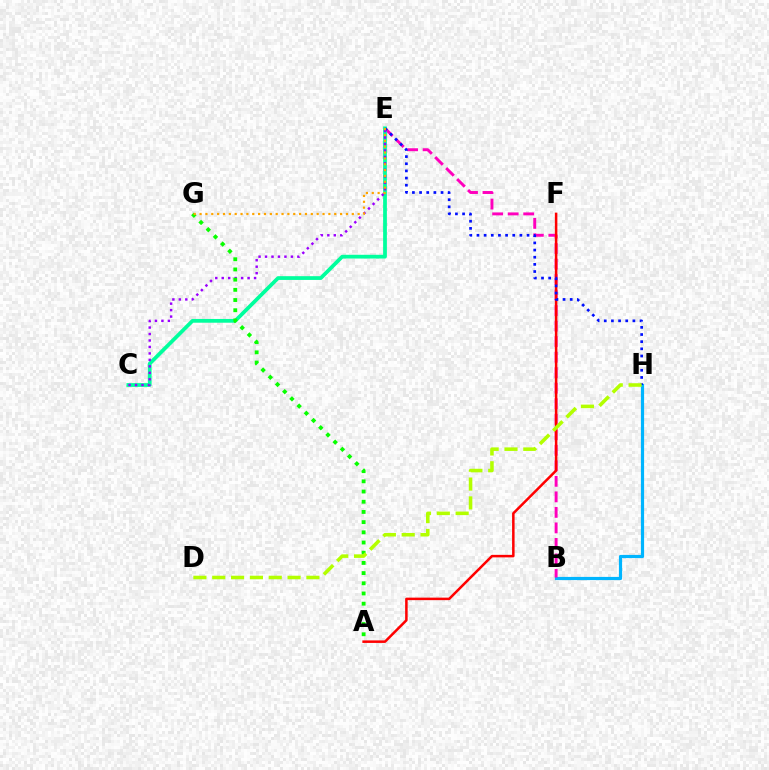{('B', 'H'): [{'color': '#00b5ff', 'line_style': 'solid', 'thickness': 2.3}], ('B', 'E'): [{'color': '#ff00bd', 'line_style': 'dashed', 'thickness': 2.11}], ('A', 'F'): [{'color': '#ff0000', 'line_style': 'solid', 'thickness': 1.81}], ('C', 'E'): [{'color': '#00ff9d', 'line_style': 'solid', 'thickness': 2.7}, {'color': '#9b00ff', 'line_style': 'dotted', 'thickness': 1.76}], ('E', 'H'): [{'color': '#0010ff', 'line_style': 'dotted', 'thickness': 1.94}], ('A', 'G'): [{'color': '#08ff00', 'line_style': 'dotted', 'thickness': 2.77}], ('E', 'G'): [{'color': '#ffa500', 'line_style': 'dotted', 'thickness': 1.59}], ('D', 'H'): [{'color': '#b3ff00', 'line_style': 'dashed', 'thickness': 2.56}]}